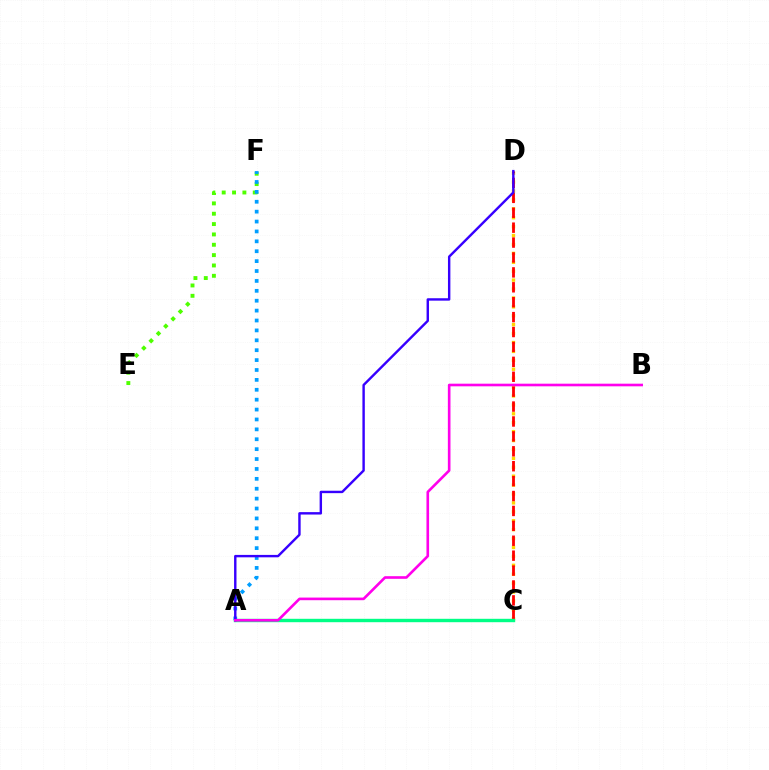{('E', 'F'): [{'color': '#4fff00', 'line_style': 'dotted', 'thickness': 2.81}], ('C', 'D'): [{'color': '#ffd500', 'line_style': 'dotted', 'thickness': 2.42}, {'color': '#ff0000', 'line_style': 'dashed', 'thickness': 2.03}], ('A', 'C'): [{'color': '#00ff86', 'line_style': 'solid', 'thickness': 2.45}], ('A', 'F'): [{'color': '#009eff', 'line_style': 'dotted', 'thickness': 2.69}], ('A', 'D'): [{'color': '#3700ff', 'line_style': 'solid', 'thickness': 1.74}], ('A', 'B'): [{'color': '#ff00ed', 'line_style': 'solid', 'thickness': 1.9}]}